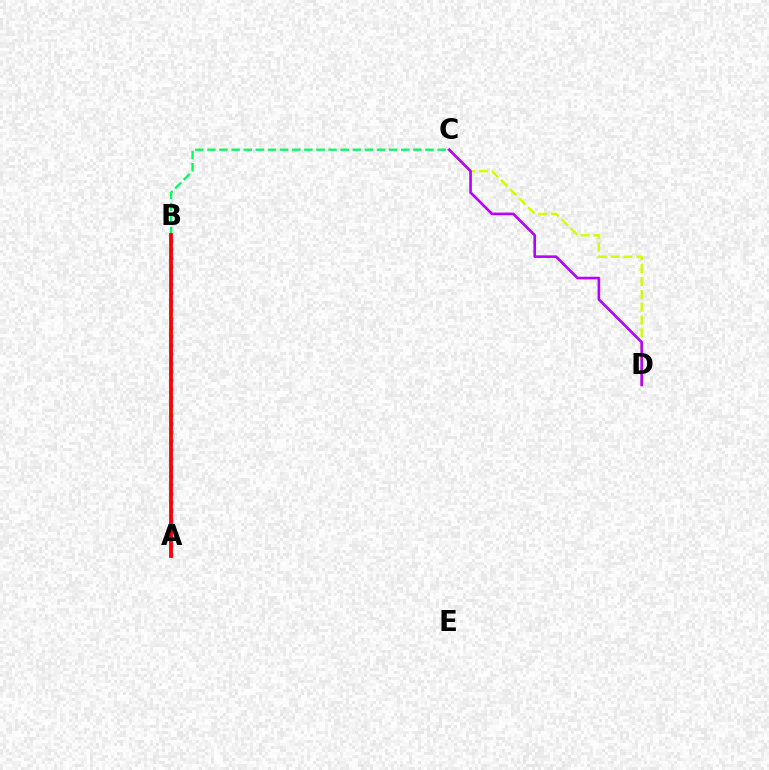{('C', 'D'): [{'color': '#d1ff00', 'line_style': 'dashed', 'thickness': 1.74}, {'color': '#b900ff', 'line_style': 'solid', 'thickness': 1.89}], ('A', 'B'): [{'color': '#0074ff', 'line_style': 'dotted', 'thickness': 2.37}, {'color': '#ff0000', 'line_style': 'solid', 'thickness': 2.74}], ('B', 'C'): [{'color': '#00ff5c', 'line_style': 'dashed', 'thickness': 1.65}]}